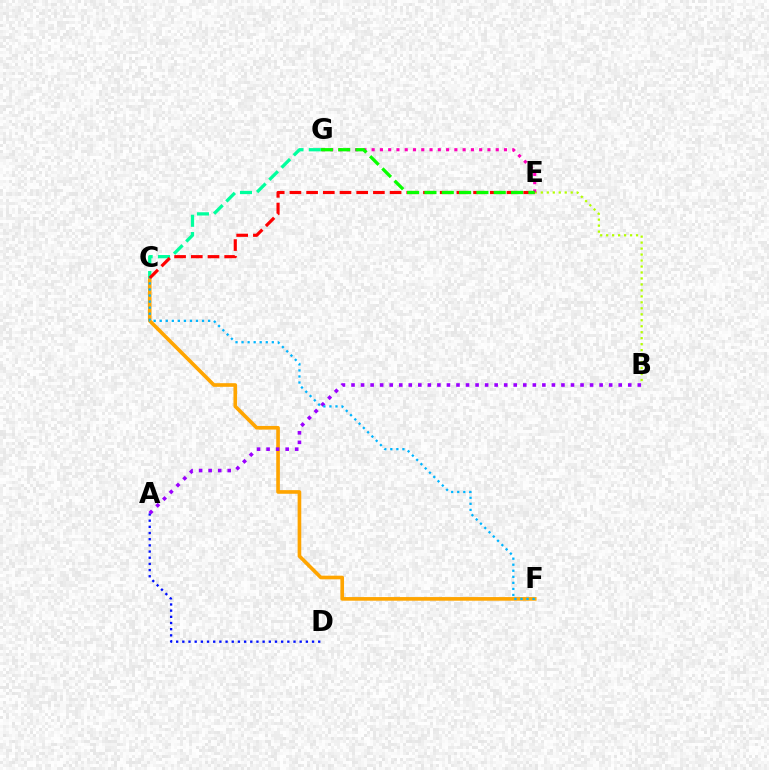{('B', 'E'): [{'color': '#b3ff00', 'line_style': 'dotted', 'thickness': 1.62}], ('A', 'D'): [{'color': '#0010ff', 'line_style': 'dotted', 'thickness': 1.68}], ('C', 'F'): [{'color': '#ffa500', 'line_style': 'solid', 'thickness': 2.62}, {'color': '#00b5ff', 'line_style': 'dotted', 'thickness': 1.64}], ('C', 'G'): [{'color': '#00ff9d', 'line_style': 'dashed', 'thickness': 2.35}], ('E', 'G'): [{'color': '#ff00bd', 'line_style': 'dotted', 'thickness': 2.25}, {'color': '#08ff00', 'line_style': 'dashed', 'thickness': 2.35}], ('C', 'E'): [{'color': '#ff0000', 'line_style': 'dashed', 'thickness': 2.27}], ('A', 'B'): [{'color': '#9b00ff', 'line_style': 'dotted', 'thickness': 2.59}]}